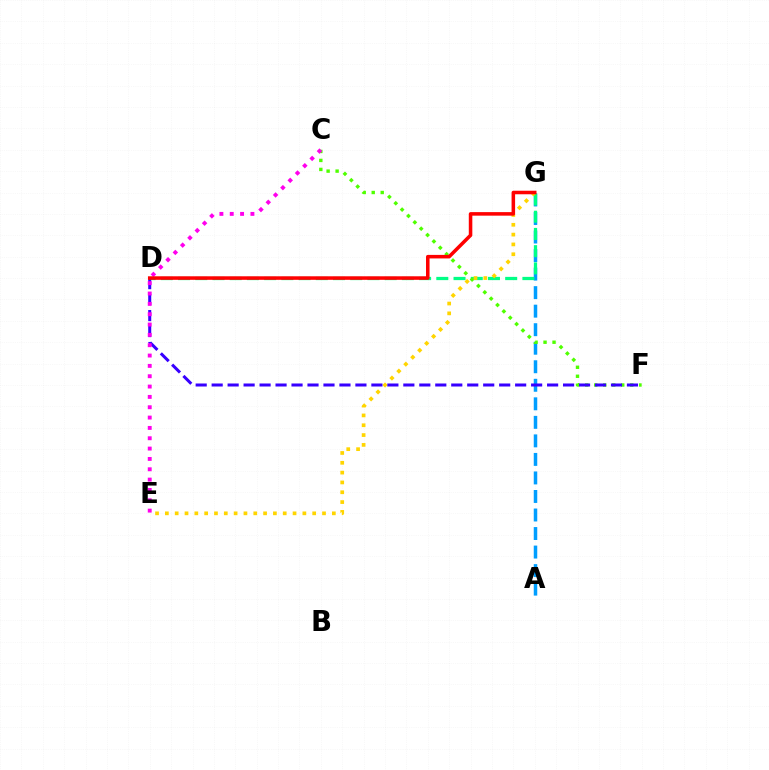{('A', 'G'): [{'color': '#009eff', 'line_style': 'dashed', 'thickness': 2.52}], ('D', 'G'): [{'color': '#00ff86', 'line_style': 'dashed', 'thickness': 2.34}, {'color': '#ff0000', 'line_style': 'solid', 'thickness': 2.55}], ('C', 'F'): [{'color': '#4fff00', 'line_style': 'dotted', 'thickness': 2.44}], ('E', 'G'): [{'color': '#ffd500', 'line_style': 'dotted', 'thickness': 2.67}], ('D', 'F'): [{'color': '#3700ff', 'line_style': 'dashed', 'thickness': 2.17}], ('C', 'E'): [{'color': '#ff00ed', 'line_style': 'dotted', 'thickness': 2.81}]}